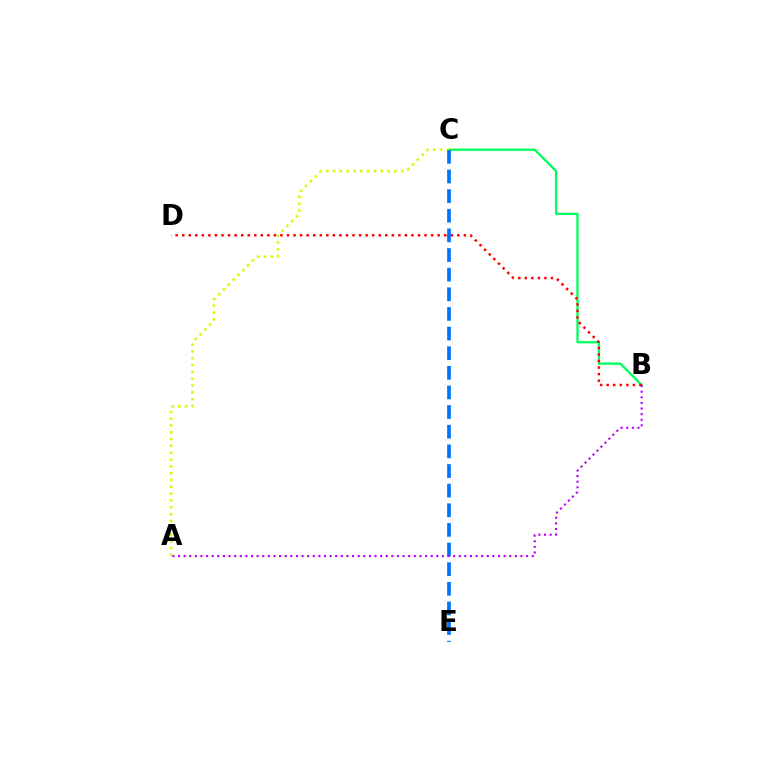{('B', 'C'): [{'color': '#00ff5c', 'line_style': 'solid', 'thickness': 1.66}], ('B', 'D'): [{'color': '#ff0000', 'line_style': 'dotted', 'thickness': 1.78}], ('A', 'C'): [{'color': '#d1ff00', 'line_style': 'dotted', 'thickness': 1.85}], ('C', 'E'): [{'color': '#0074ff', 'line_style': 'dashed', 'thickness': 2.67}], ('A', 'B'): [{'color': '#b900ff', 'line_style': 'dotted', 'thickness': 1.53}]}